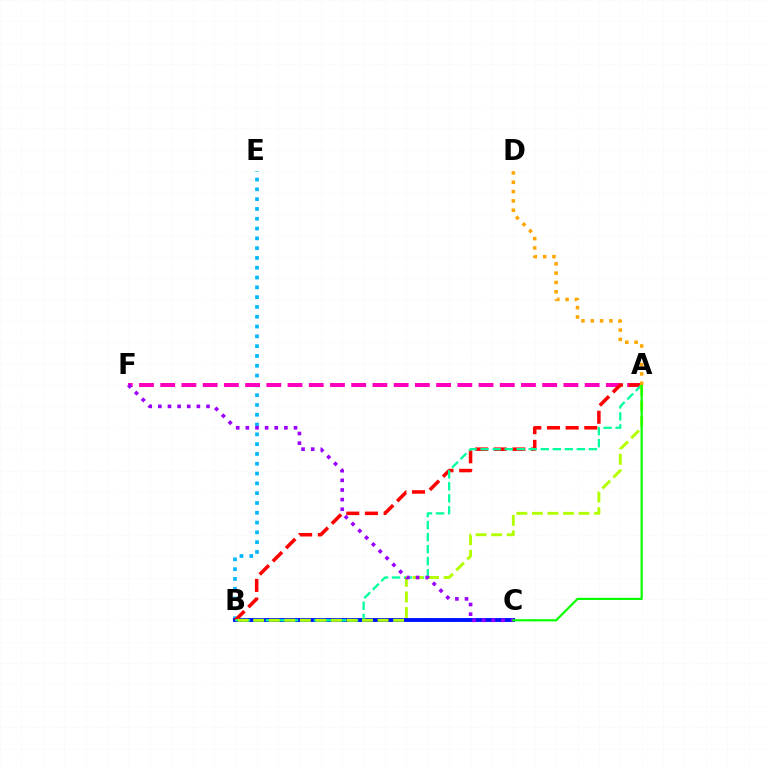{('B', 'E'): [{'color': '#00b5ff', 'line_style': 'dotted', 'thickness': 2.66}], ('A', 'F'): [{'color': '#ff00bd', 'line_style': 'dashed', 'thickness': 2.88}], ('B', 'C'): [{'color': '#0010ff', 'line_style': 'solid', 'thickness': 2.78}], ('A', 'B'): [{'color': '#ff0000', 'line_style': 'dashed', 'thickness': 2.53}, {'color': '#00ff9d', 'line_style': 'dashed', 'thickness': 1.63}, {'color': '#b3ff00', 'line_style': 'dashed', 'thickness': 2.11}], ('C', 'F'): [{'color': '#9b00ff', 'line_style': 'dotted', 'thickness': 2.62}], ('A', 'C'): [{'color': '#08ff00', 'line_style': 'solid', 'thickness': 1.59}], ('A', 'D'): [{'color': '#ffa500', 'line_style': 'dotted', 'thickness': 2.53}]}